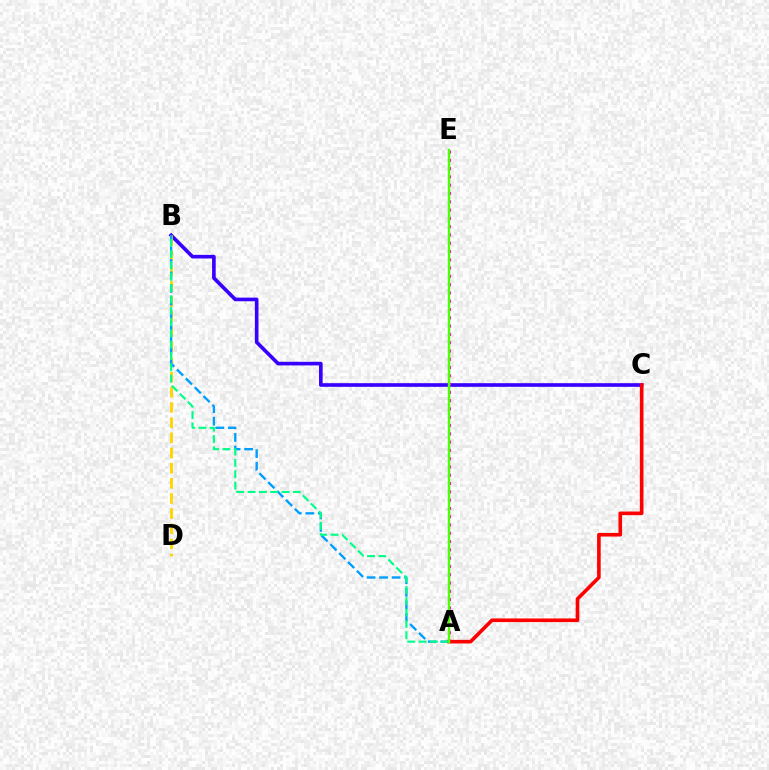{('B', 'C'): [{'color': '#3700ff', 'line_style': 'solid', 'thickness': 2.61}], ('B', 'D'): [{'color': '#ffd500', 'line_style': 'dashed', 'thickness': 2.06}], ('A', 'B'): [{'color': '#009eff', 'line_style': 'dashed', 'thickness': 1.7}, {'color': '#00ff86', 'line_style': 'dashed', 'thickness': 1.54}], ('A', 'E'): [{'color': '#ff00ed', 'line_style': 'dotted', 'thickness': 2.25}, {'color': '#4fff00', 'line_style': 'solid', 'thickness': 1.7}], ('A', 'C'): [{'color': '#ff0000', 'line_style': 'solid', 'thickness': 2.61}]}